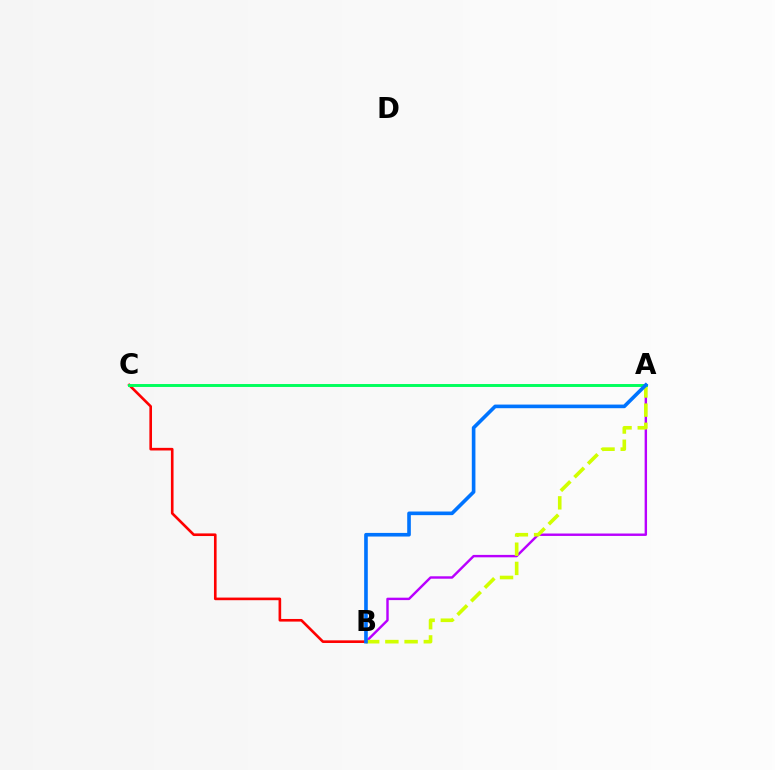{('A', 'B'): [{'color': '#b900ff', 'line_style': 'solid', 'thickness': 1.74}, {'color': '#d1ff00', 'line_style': 'dashed', 'thickness': 2.61}, {'color': '#0074ff', 'line_style': 'solid', 'thickness': 2.61}], ('B', 'C'): [{'color': '#ff0000', 'line_style': 'solid', 'thickness': 1.89}], ('A', 'C'): [{'color': '#00ff5c', 'line_style': 'solid', 'thickness': 2.11}]}